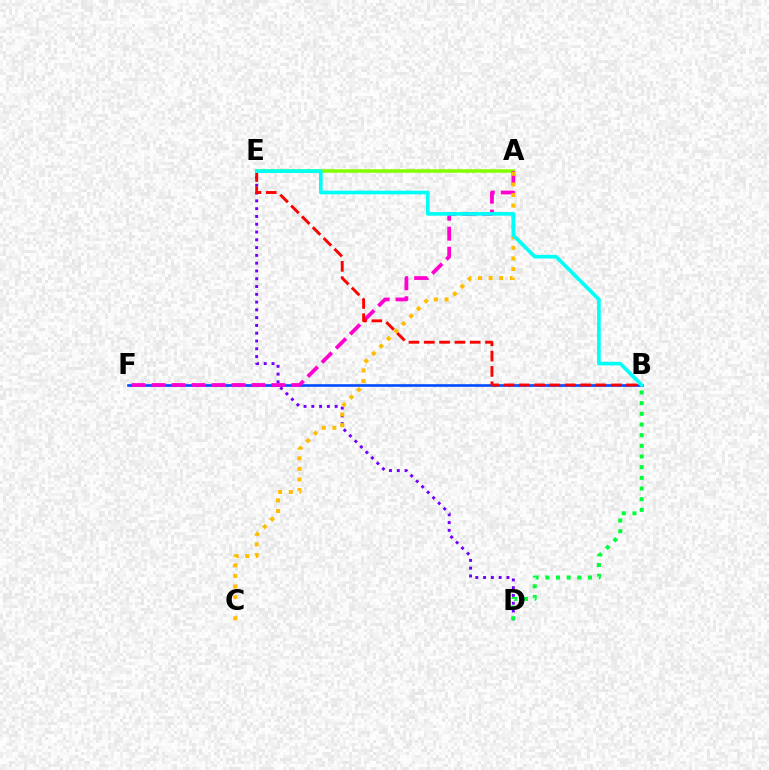{('D', 'E'): [{'color': '#7200ff', 'line_style': 'dotted', 'thickness': 2.12}], ('B', 'F'): [{'color': '#004bff', 'line_style': 'solid', 'thickness': 1.89}], ('A', 'E'): [{'color': '#84ff00', 'line_style': 'solid', 'thickness': 2.53}], ('A', 'F'): [{'color': '#ff00cf', 'line_style': 'dashed', 'thickness': 2.71}], ('B', 'E'): [{'color': '#ff0000', 'line_style': 'dashed', 'thickness': 2.08}, {'color': '#00fff6', 'line_style': 'solid', 'thickness': 2.63}], ('B', 'D'): [{'color': '#00ff39', 'line_style': 'dotted', 'thickness': 2.9}], ('A', 'C'): [{'color': '#ffbd00', 'line_style': 'dotted', 'thickness': 2.87}]}